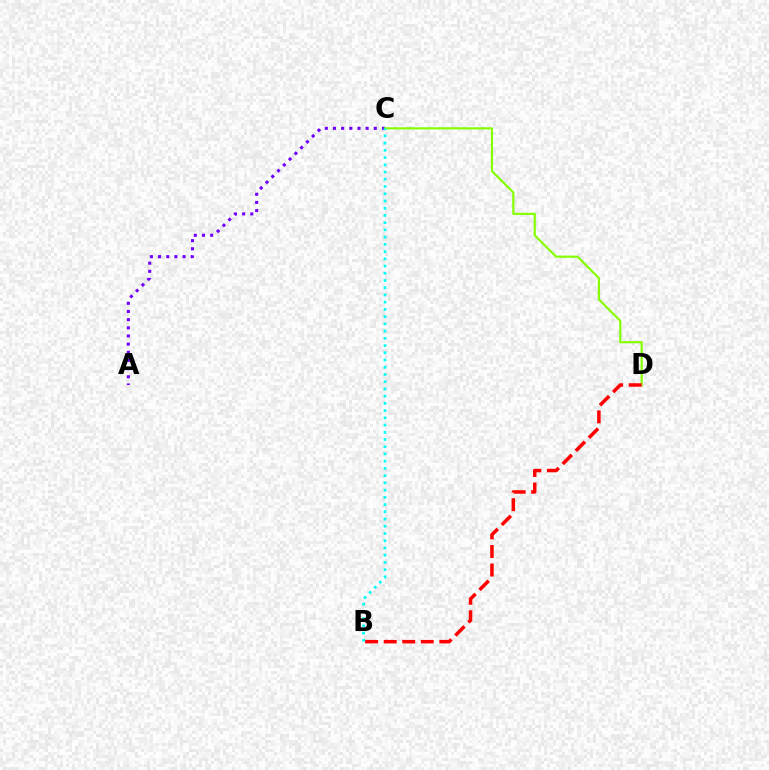{('A', 'C'): [{'color': '#7200ff', 'line_style': 'dotted', 'thickness': 2.22}], ('C', 'D'): [{'color': '#84ff00', 'line_style': 'solid', 'thickness': 1.55}], ('B', 'D'): [{'color': '#ff0000', 'line_style': 'dashed', 'thickness': 2.52}], ('B', 'C'): [{'color': '#00fff6', 'line_style': 'dotted', 'thickness': 1.96}]}